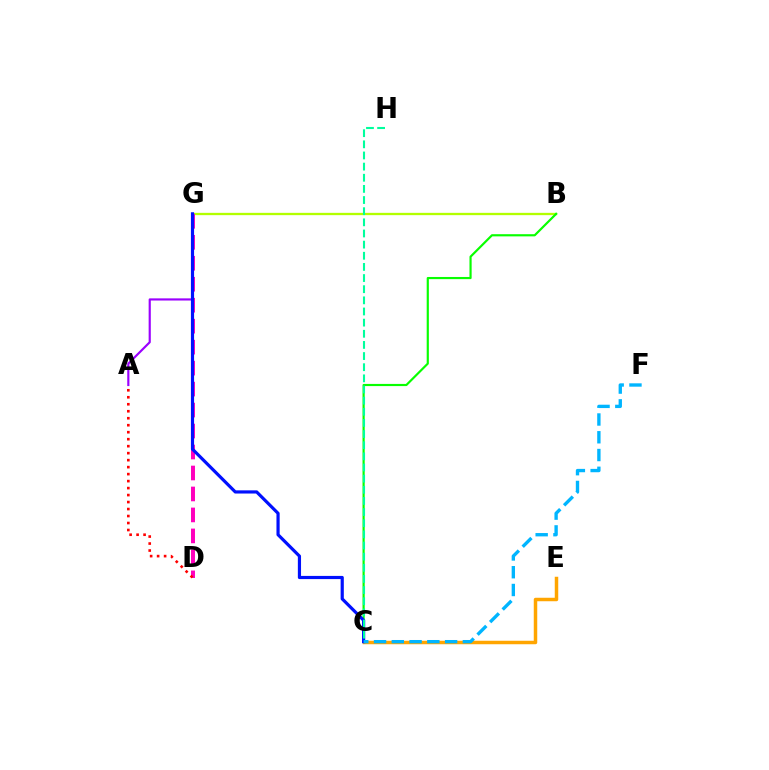{('B', 'G'): [{'color': '#b3ff00', 'line_style': 'solid', 'thickness': 1.67}], ('C', 'E'): [{'color': '#ffa500', 'line_style': 'solid', 'thickness': 2.51}], ('D', 'G'): [{'color': '#ff00bd', 'line_style': 'dashed', 'thickness': 2.85}], ('B', 'C'): [{'color': '#08ff00', 'line_style': 'solid', 'thickness': 1.56}], ('A', 'G'): [{'color': '#9b00ff', 'line_style': 'solid', 'thickness': 1.56}], ('C', 'G'): [{'color': '#0010ff', 'line_style': 'solid', 'thickness': 2.29}], ('C', 'F'): [{'color': '#00b5ff', 'line_style': 'dashed', 'thickness': 2.41}], ('C', 'H'): [{'color': '#00ff9d', 'line_style': 'dashed', 'thickness': 1.51}], ('A', 'D'): [{'color': '#ff0000', 'line_style': 'dotted', 'thickness': 1.9}]}